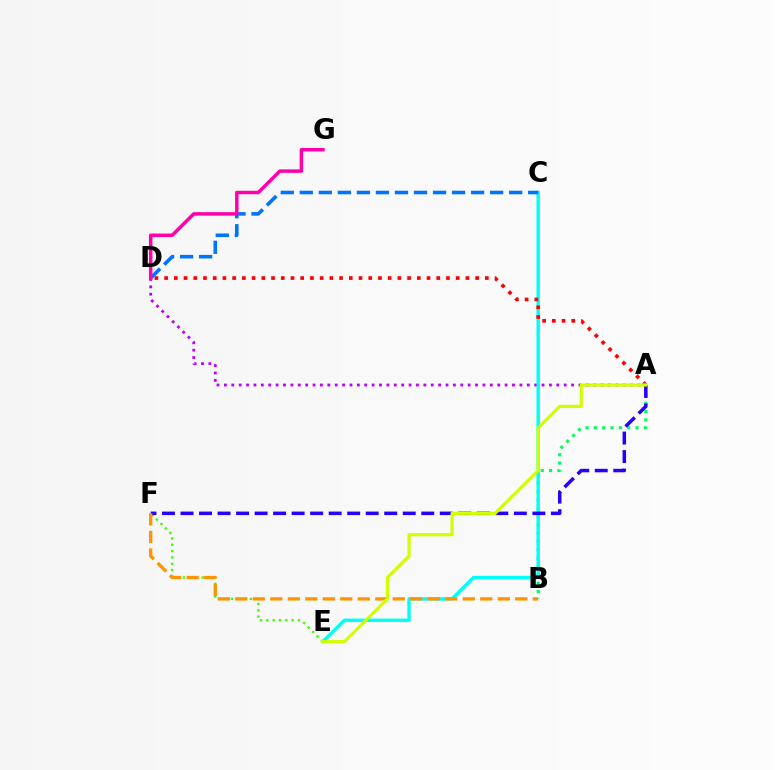{('A', 'D'): [{'color': '#b900ff', 'line_style': 'dotted', 'thickness': 2.01}, {'color': '#ff0000', 'line_style': 'dotted', 'thickness': 2.64}], ('A', 'B'): [{'color': '#00ff5c', 'line_style': 'dotted', 'thickness': 2.26}], ('E', 'F'): [{'color': '#3dff00', 'line_style': 'dotted', 'thickness': 1.72}], ('C', 'E'): [{'color': '#00fff6', 'line_style': 'solid', 'thickness': 2.46}], ('A', 'F'): [{'color': '#2500ff', 'line_style': 'dashed', 'thickness': 2.52}], ('C', 'D'): [{'color': '#0074ff', 'line_style': 'dashed', 'thickness': 2.59}], ('D', 'G'): [{'color': '#ff00ac', 'line_style': 'solid', 'thickness': 2.51}], ('B', 'F'): [{'color': '#ff9400', 'line_style': 'dashed', 'thickness': 2.38}], ('A', 'E'): [{'color': '#d1ff00', 'line_style': 'solid', 'thickness': 2.29}]}